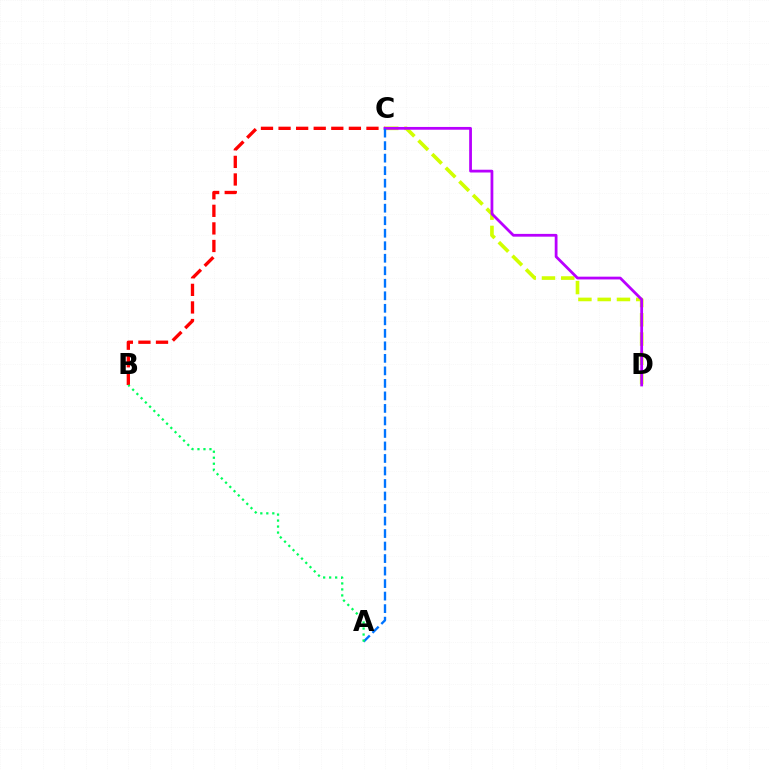{('B', 'C'): [{'color': '#ff0000', 'line_style': 'dashed', 'thickness': 2.39}], ('C', 'D'): [{'color': '#d1ff00', 'line_style': 'dashed', 'thickness': 2.62}, {'color': '#b900ff', 'line_style': 'solid', 'thickness': 2.0}], ('A', 'C'): [{'color': '#0074ff', 'line_style': 'dashed', 'thickness': 1.7}], ('A', 'B'): [{'color': '#00ff5c', 'line_style': 'dotted', 'thickness': 1.63}]}